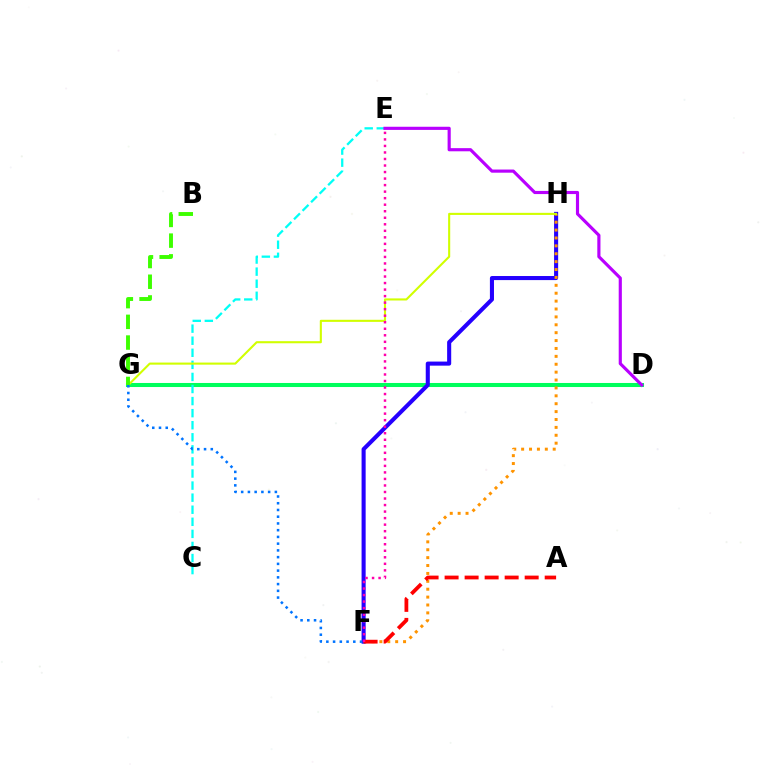{('D', 'G'): [{'color': '#00ff5c', 'line_style': 'solid', 'thickness': 2.91}], ('F', 'H'): [{'color': '#2500ff', 'line_style': 'solid', 'thickness': 2.93}, {'color': '#ff9400', 'line_style': 'dotted', 'thickness': 2.14}], ('C', 'E'): [{'color': '#00fff6', 'line_style': 'dashed', 'thickness': 1.64}], ('D', 'E'): [{'color': '#b900ff', 'line_style': 'solid', 'thickness': 2.27}], ('G', 'H'): [{'color': '#d1ff00', 'line_style': 'solid', 'thickness': 1.51}], ('A', 'F'): [{'color': '#ff0000', 'line_style': 'dashed', 'thickness': 2.72}], ('F', 'G'): [{'color': '#0074ff', 'line_style': 'dotted', 'thickness': 1.83}], ('E', 'F'): [{'color': '#ff00ac', 'line_style': 'dotted', 'thickness': 1.77}], ('B', 'G'): [{'color': '#3dff00', 'line_style': 'dashed', 'thickness': 2.81}]}